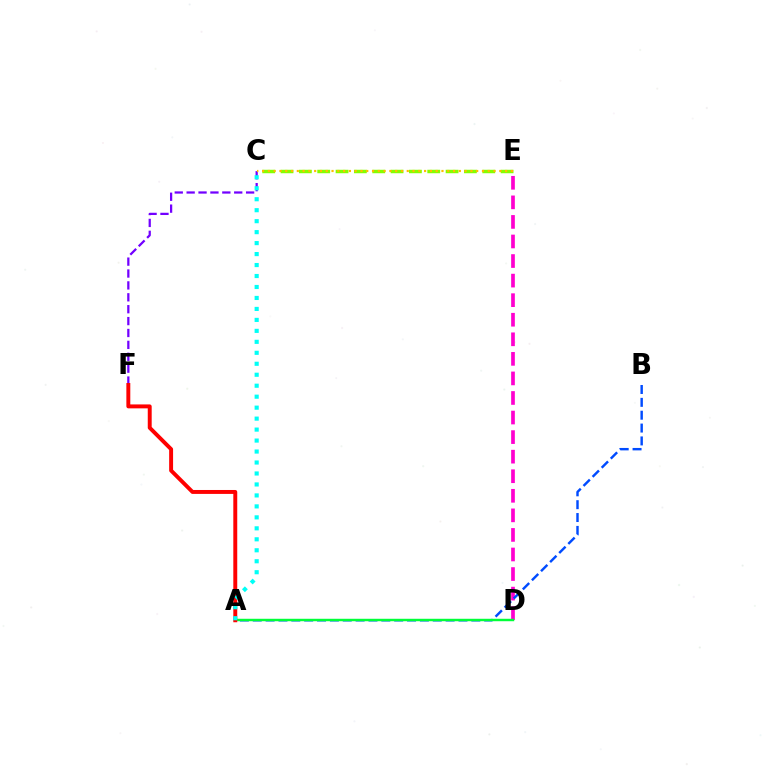{('D', 'E'): [{'color': '#ff00cf', 'line_style': 'dashed', 'thickness': 2.66}], ('A', 'B'): [{'color': '#004bff', 'line_style': 'dashed', 'thickness': 1.75}], ('A', 'D'): [{'color': '#00ff39', 'line_style': 'solid', 'thickness': 1.76}], ('C', 'E'): [{'color': '#84ff00', 'line_style': 'dashed', 'thickness': 2.49}, {'color': '#ffbd00', 'line_style': 'dotted', 'thickness': 1.57}], ('C', 'F'): [{'color': '#7200ff', 'line_style': 'dashed', 'thickness': 1.62}], ('A', 'F'): [{'color': '#ff0000', 'line_style': 'solid', 'thickness': 2.83}], ('A', 'C'): [{'color': '#00fff6', 'line_style': 'dotted', 'thickness': 2.98}]}